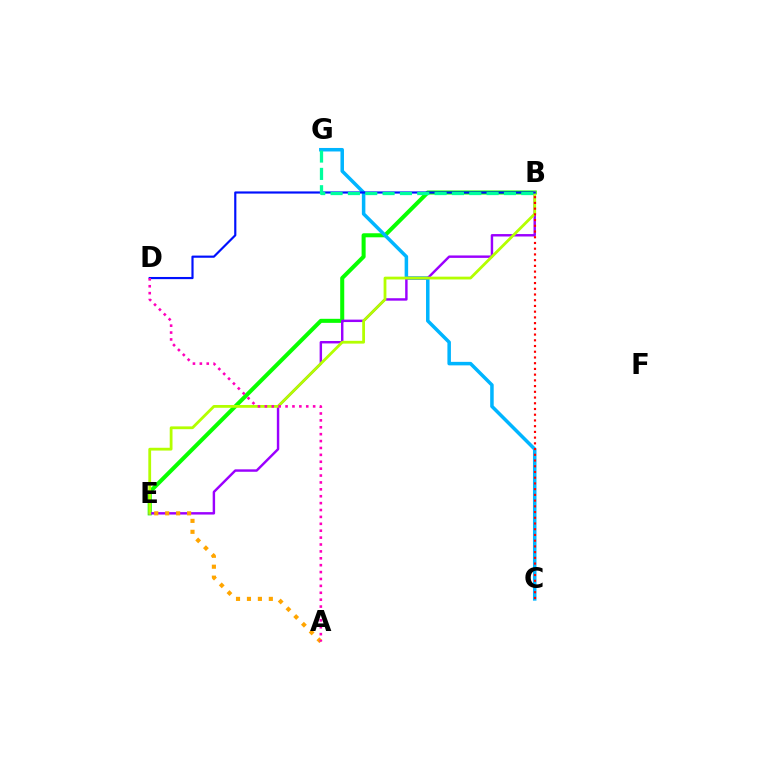{('B', 'E'): [{'color': '#08ff00', 'line_style': 'solid', 'thickness': 2.91}, {'color': '#9b00ff', 'line_style': 'solid', 'thickness': 1.75}, {'color': '#b3ff00', 'line_style': 'solid', 'thickness': 2.01}], ('C', 'G'): [{'color': '#00b5ff', 'line_style': 'solid', 'thickness': 2.53}], ('B', 'D'): [{'color': '#0010ff', 'line_style': 'solid', 'thickness': 1.56}], ('A', 'E'): [{'color': '#ffa500', 'line_style': 'dotted', 'thickness': 2.97}], ('A', 'D'): [{'color': '#ff00bd', 'line_style': 'dotted', 'thickness': 1.87}], ('B', 'C'): [{'color': '#ff0000', 'line_style': 'dotted', 'thickness': 1.56}], ('B', 'G'): [{'color': '#00ff9d', 'line_style': 'dashed', 'thickness': 2.36}]}